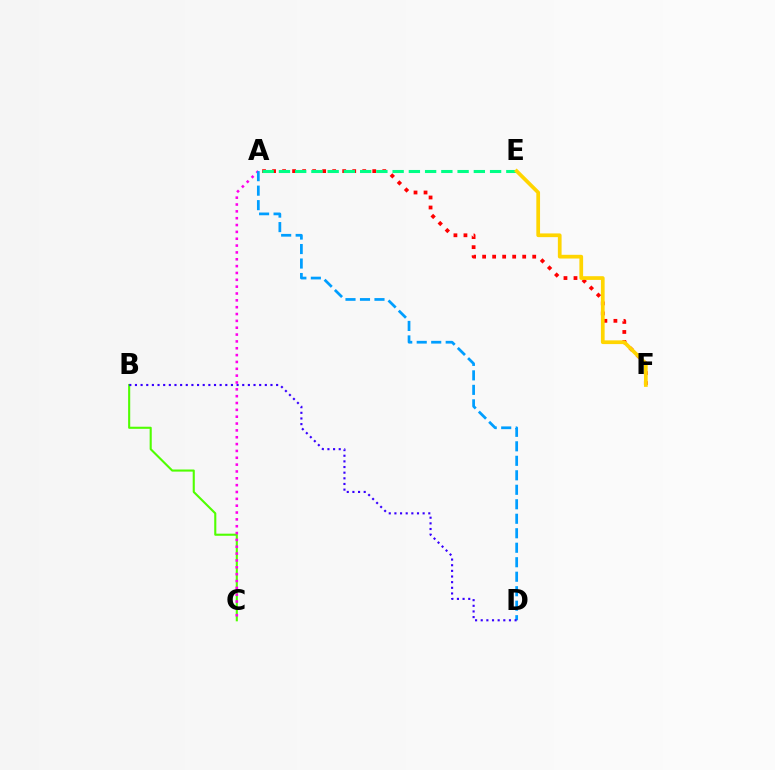{('B', 'C'): [{'color': '#4fff00', 'line_style': 'solid', 'thickness': 1.51}], ('A', 'C'): [{'color': '#ff00ed', 'line_style': 'dotted', 'thickness': 1.86}], ('A', 'F'): [{'color': '#ff0000', 'line_style': 'dotted', 'thickness': 2.72}], ('A', 'E'): [{'color': '#00ff86', 'line_style': 'dashed', 'thickness': 2.21}], ('A', 'D'): [{'color': '#009eff', 'line_style': 'dashed', 'thickness': 1.97}], ('E', 'F'): [{'color': '#ffd500', 'line_style': 'solid', 'thickness': 2.68}], ('B', 'D'): [{'color': '#3700ff', 'line_style': 'dotted', 'thickness': 1.53}]}